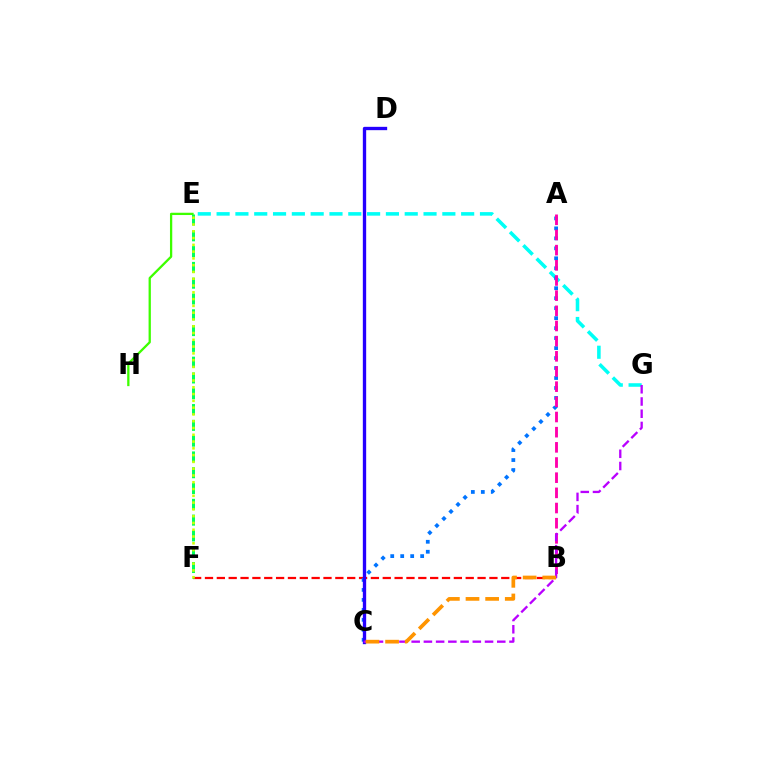{('E', 'G'): [{'color': '#00fff6', 'line_style': 'dashed', 'thickness': 2.56}], ('B', 'F'): [{'color': '#ff0000', 'line_style': 'dashed', 'thickness': 1.61}], ('E', 'F'): [{'color': '#00ff5c', 'line_style': 'dashed', 'thickness': 2.15}, {'color': '#d1ff00', 'line_style': 'dotted', 'thickness': 1.84}], ('A', 'C'): [{'color': '#0074ff', 'line_style': 'dotted', 'thickness': 2.71}], ('A', 'B'): [{'color': '#ff00ac', 'line_style': 'dashed', 'thickness': 2.06}], ('C', 'D'): [{'color': '#2500ff', 'line_style': 'solid', 'thickness': 2.4}], ('E', 'H'): [{'color': '#3dff00', 'line_style': 'solid', 'thickness': 1.64}], ('C', 'G'): [{'color': '#b900ff', 'line_style': 'dashed', 'thickness': 1.66}], ('B', 'C'): [{'color': '#ff9400', 'line_style': 'dashed', 'thickness': 2.67}]}